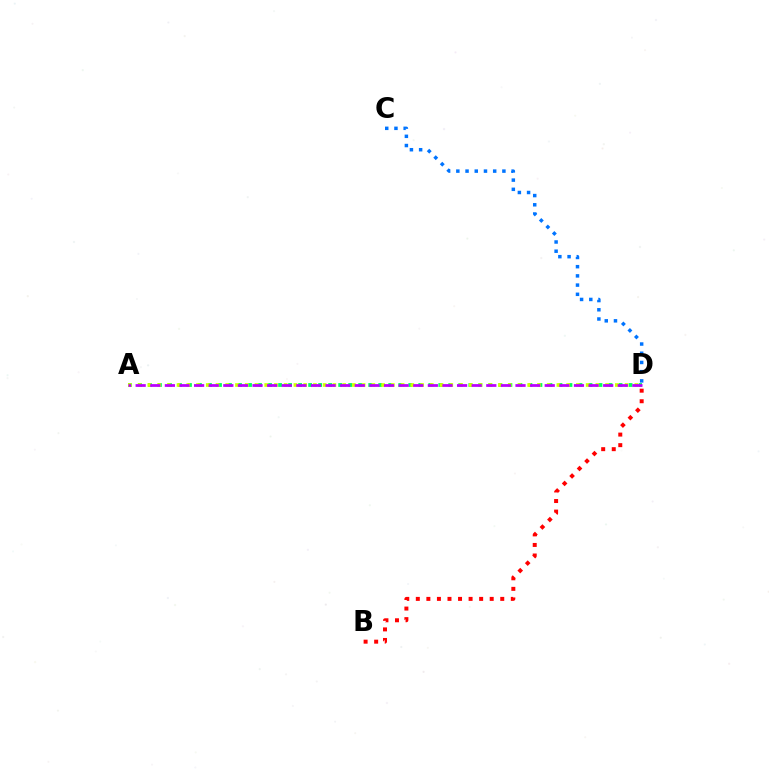{('A', 'D'): [{'color': '#00ff5c', 'line_style': 'dotted', 'thickness': 2.72}, {'color': '#d1ff00', 'line_style': 'dotted', 'thickness': 2.65}, {'color': '#b900ff', 'line_style': 'dashed', 'thickness': 1.98}], ('C', 'D'): [{'color': '#0074ff', 'line_style': 'dotted', 'thickness': 2.5}], ('B', 'D'): [{'color': '#ff0000', 'line_style': 'dotted', 'thickness': 2.87}]}